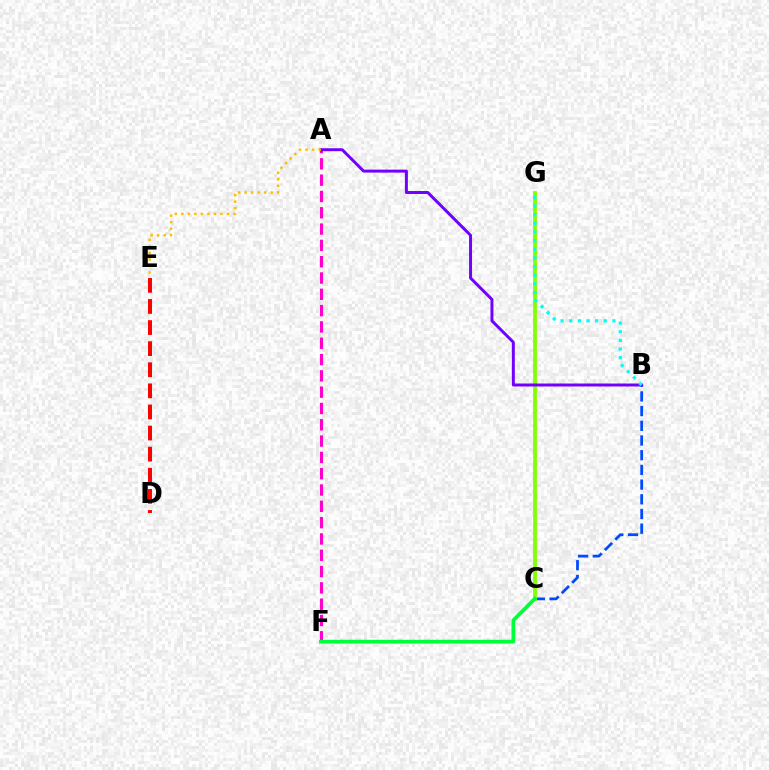{('B', 'C'): [{'color': '#004bff', 'line_style': 'dashed', 'thickness': 2.0}], ('A', 'F'): [{'color': '#ff00cf', 'line_style': 'dashed', 'thickness': 2.22}], ('D', 'E'): [{'color': '#ff0000', 'line_style': 'dashed', 'thickness': 2.87}], ('C', 'G'): [{'color': '#84ff00', 'line_style': 'solid', 'thickness': 2.72}], ('A', 'B'): [{'color': '#7200ff', 'line_style': 'solid', 'thickness': 2.14}], ('A', 'E'): [{'color': '#ffbd00', 'line_style': 'dotted', 'thickness': 1.77}], ('B', 'G'): [{'color': '#00fff6', 'line_style': 'dotted', 'thickness': 2.35}], ('C', 'F'): [{'color': '#00ff39', 'line_style': 'solid', 'thickness': 2.68}]}